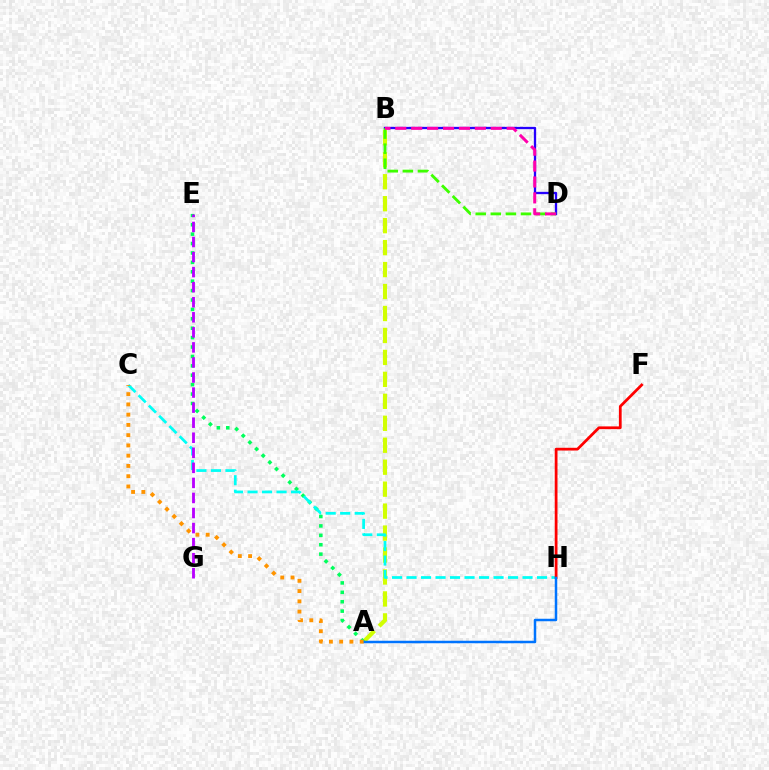{('B', 'D'): [{'color': '#2500ff', 'line_style': 'solid', 'thickness': 1.67}, {'color': '#3dff00', 'line_style': 'dashed', 'thickness': 2.05}, {'color': '#ff00ac', 'line_style': 'dashed', 'thickness': 2.16}], ('A', 'B'): [{'color': '#d1ff00', 'line_style': 'dashed', 'thickness': 2.98}], ('A', 'E'): [{'color': '#00ff5c', 'line_style': 'dotted', 'thickness': 2.56}], ('C', 'H'): [{'color': '#00fff6', 'line_style': 'dashed', 'thickness': 1.97}], ('F', 'H'): [{'color': '#ff0000', 'line_style': 'solid', 'thickness': 1.99}], ('A', 'H'): [{'color': '#0074ff', 'line_style': 'solid', 'thickness': 1.79}], ('A', 'C'): [{'color': '#ff9400', 'line_style': 'dotted', 'thickness': 2.79}], ('E', 'G'): [{'color': '#b900ff', 'line_style': 'dashed', 'thickness': 2.05}]}